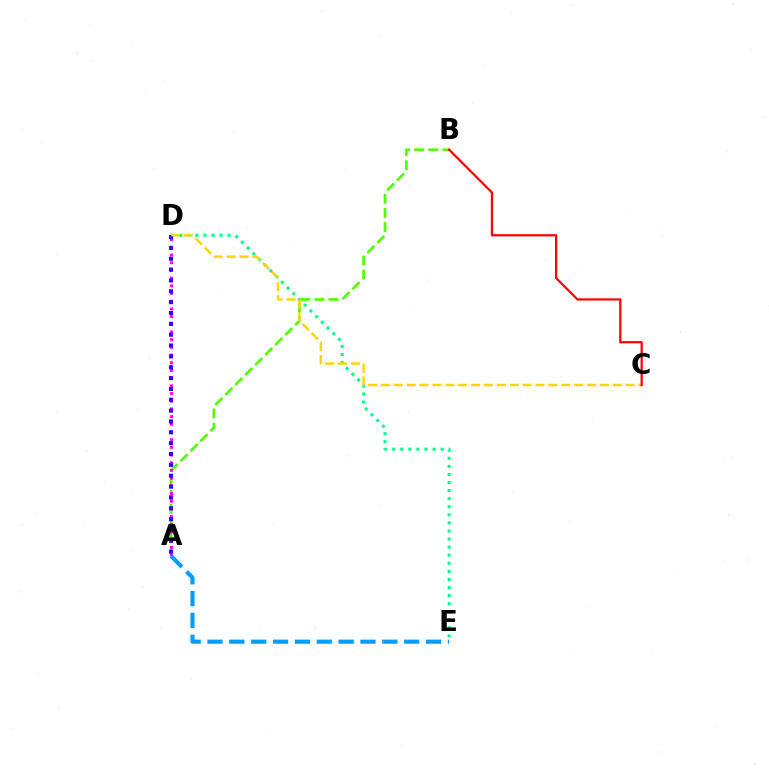{('A', 'B'): [{'color': '#4fff00', 'line_style': 'dashed', 'thickness': 1.92}], ('D', 'E'): [{'color': '#00ff86', 'line_style': 'dotted', 'thickness': 2.19}], ('A', 'D'): [{'color': '#ff00ed', 'line_style': 'dotted', 'thickness': 2.09}, {'color': '#3700ff', 'line_style': 'dotted', 'thickness': 2.95}], ('C', 'D'): [{'color': '#ffd500', 'line_style': 'dashed', 'thickness': 1.75}], ('A', 'E'): [{'color': '#009eff', 'line_style': 'dashed', 'thickness': 2.97}], ('B', 'C'): [{'color': '#ff0000', 'line_style': 'solid', 'thickness': 1.61}]}